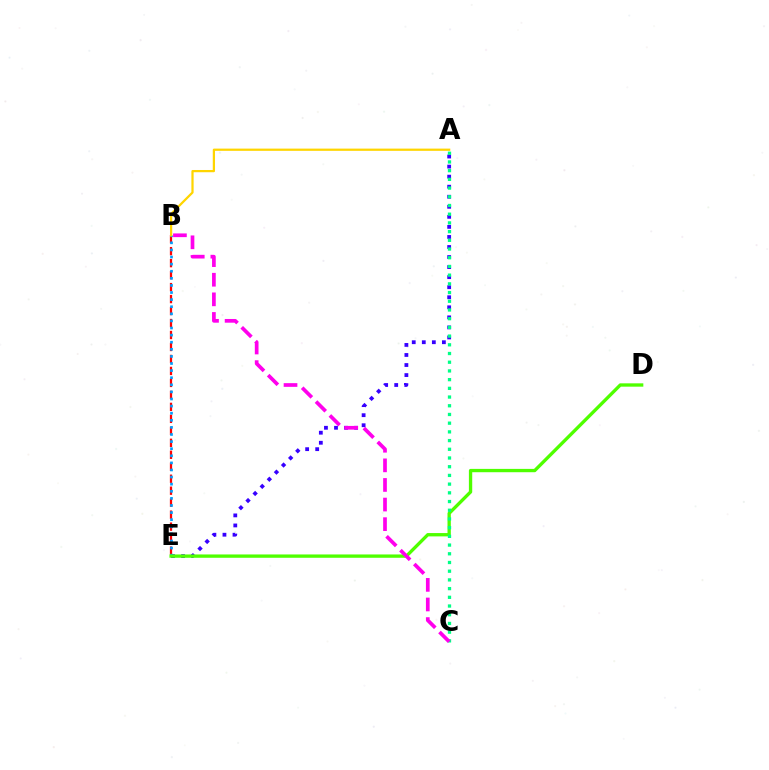{('B', 'E'): [{'color': '#ff0000', 'line_style': 'dashed', 'thickness': 1.63}, {'color': '#009eff', 'line_style': 'dotted', 'thickness': 1.93}], ('A', 'E'): [{'color': '#3700ff', 'line_style': 'dotted', 'thickness': 2.73}], ('D', 'E'): [{'color': '#4fff00', 'line_style': 'solid', 'thickness': 2.39}], ('A', 'C'): [{'color': '#00ff86', 'line_style': 'dotted', 'thickness': 2.37}], ('A', 'B'): [{'color': '#ffd500', 'line_style': 'solid', 'thickness': 1.61}], ('B', 'C'): [{'color': '#ff00ed', 'line_style': 'dashed', 'thickness': 2.66}]}